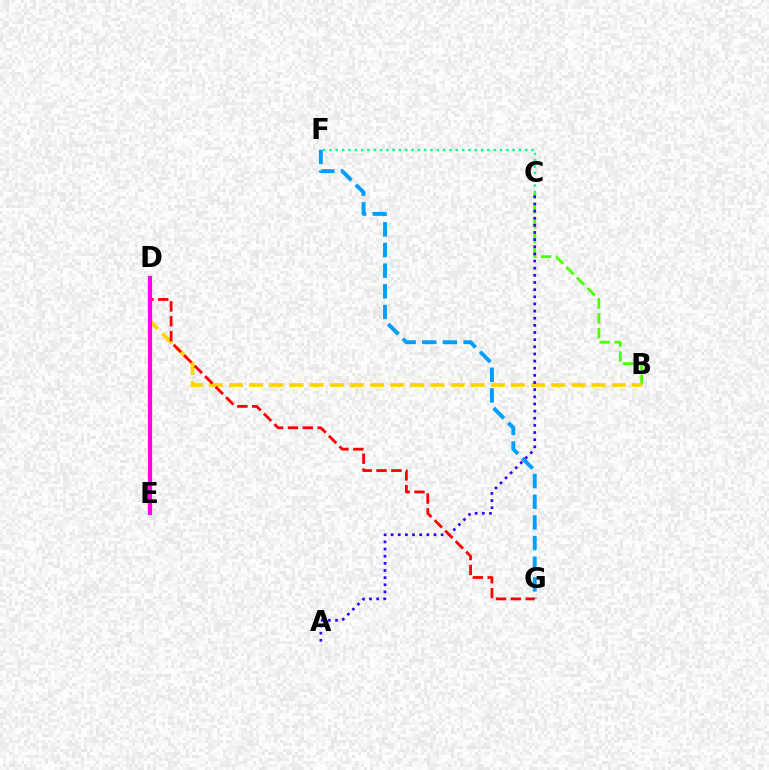{('B', 'C'): [{'color': '#4fff00', 'line_style': 'dashed', 'thickness': 2.02}], ('B', 'D'): [{'color': '#ffd500', 'line_style': 'dashed', 'thickness': 2.74}], ('F', 'G'): [{'color': '#009eff', 'line_style': 'dashed', 'thickness': 2.81}], ('C', 'F'): [{'color': '#00ff86', 'line_style': 'dotted', 'thickness': 1.72}], ('A', 'C'): [{'color': '#3700ff', 'line_style': 'dotted', 'thickness': 1.94}], ('D', 'G'): [{'color': '#ff0000', 'line_style': 'dashed', 'thickness': 2.02}], ('D', 'E'): [{'color': '#ff00ed', 'line_style': 'solid', 'thickness': 3.0}]}